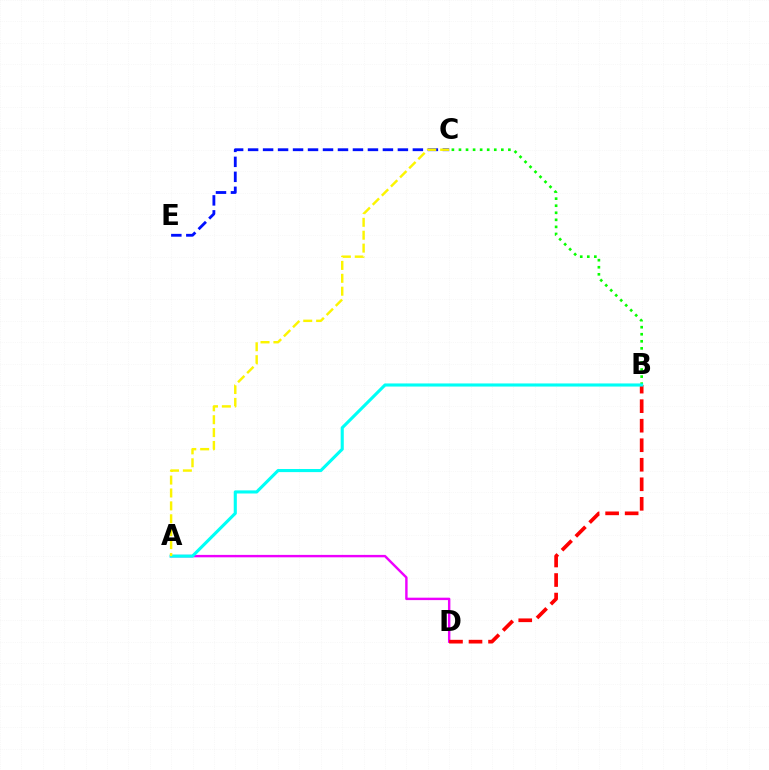{('C', 'E'): [{'color': '#0010ff', 'line_style': 'dashed', 'thickness': 2.03}], ('B', 'C'): [{'color': '#08ff00', 'line_style': 'dotted', 'thickness': 1.92}], ('A', 'D'): [{'color': '#ee00ff', 'line_style': 'solid', 'thickness': 1.74}], ('B', 'D'): [{'color': '#ff0000', 'line_style': 'dashed', 'thickness': 2.65}], ('A', 'B'): [{'color': '#00fff6', 'line_style': 'solid', 'thickness': 2.24}], ('A', 'C'): [{'color': '#fcf500', 'line_style': 'dashed', 'thickness': 1.75}]}